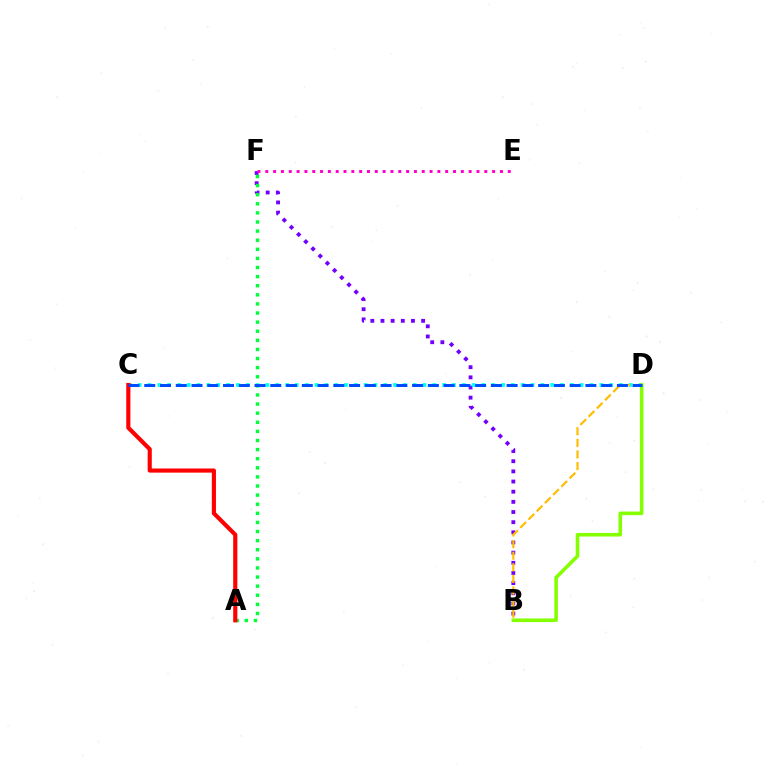{('B', 'F'): [{'color': '#7200ff', 'line_style': 'dotted', 'thickness': 2.76}], ('C', 'D'): [{'color': '#00fff6', 'line_style': 'dotted', 'thickness': 2.67}, {'color': '#004bff', 'line_style': 'dashed', 'thickness': 2.14}], ('B', 'D'): [{'color': '#84ff00', 'line_style': 'solid', 'thickness': 2.58}, {'color': '#ffbd00', 'line_style': 'dashed', 'thickness': 1.58}], ('A', 'F'): [{'color': '#00ff39', 'line_style': 'dotted', 'thickness': 2.47}], ('E', 'F'): [{'color': '#ff00cf', 'line_style': 'dotted', 'thickness': 2.13}], ('A', 'C'): [{'color': '#ff0000', 'line_style': 'solid', 'thickness': 2.98}]}